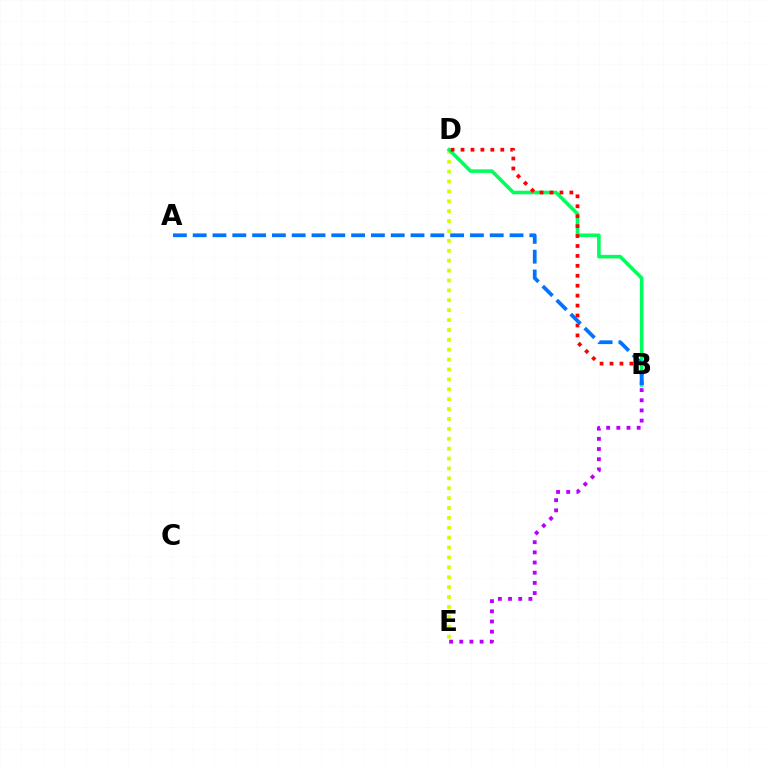{('D', 'E'): [{'color': '#d1ff00', 'line_style': 'dotted', 'thickness': 2.69}], ('B', 'D'): [{'color': '#00ff5c', 'line_style': 'solid', 'thickness': 2.58}, {'color': '#ff0000', 'line_style': 'dotted', 'thickness': 2.7}], ('B', 'E'): [{'color': '#b900ff', 'line_style': 'dotted', 'thickness': 2.76}], ('A', 'B'): [{'color': '#0074ff', 'line_style': 'dashed', 'thickness': 2.69}]}